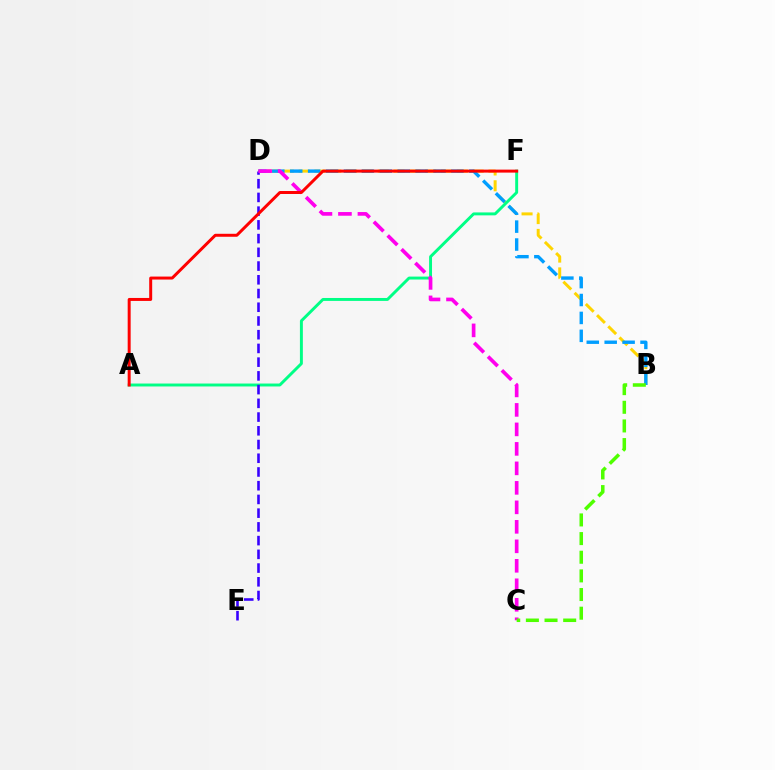{('B', 'D'): [{'color': '#ffd500', 'line_style': 'dashed', 'thickness': 2.15}, {'color': '#009eff', 'line_style': 'dashed', 'thickness': 2.43}], ('A', 'F'): [{'color': '#00ff86', 'line_style': 'solid', 'thickness': 2.11}, {'color': '#ff0000', 'line_style': 'solid', 'thickness': 2.14}], ('D', 'E'): [{'color': '#3700ff', 'line_style': 'dashed', 'thickness': 1.86}], ('C', 'D'): [{'color': '#ff00ed', 'line_style': 'dashed', 'thickness': 2.65}], ('B', 'C'): [{'color': '#4fff00', 'line_style': 'dashed', 'thickness': 2.53}]}